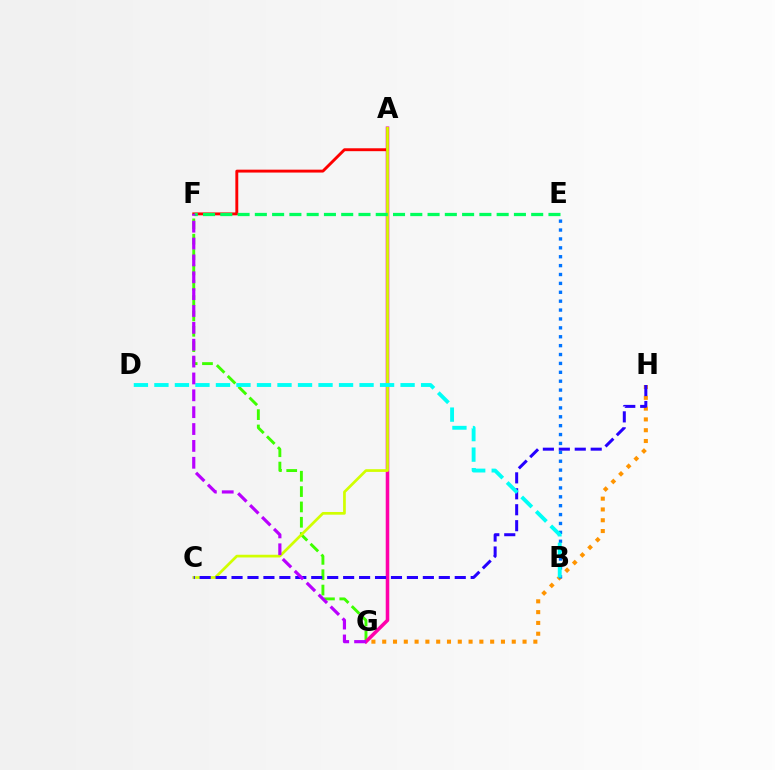{('F', 'G'): [{'color': '#3dff00', 'line_style': 'dashed', 'thickness': 2.08}, {'color': '#b900ff', 'line_style': 'dashed', 'thickness': 2.29}], ('A', 'G'): [{'color': '#ff00ac', 'line_style': 'solid', 'thickness': 2.55}], ('G', 'H'): [{'color': '#ff9400', 'line_style': 'dotted', 'thickness': 2.93}], ('B', 'E'): [{'color': '#0074ff', 'line_style': 'dotted', 'thickness': 2.42}], ('A', 'F'): [{'color': '#ff0000', 'line_style': 'solid', 'thickness': 2.09}], ('A', 'C'): [{'color': '#d1ff00', 'line_style': 'solid', 'thickness': 1.95}], ('C', 'H'): [{'color': '#2500ff', 'line_style': 'dashed', 'thickness': 2.17}], ('B', 'D'): [{'color': '#00fff6', 'line_style': 'dashed', 'thickness': 2.79}], ('E', 'F'): [{'color': '#00ff5c', 'line_style': 'dashed', 'thickness': 2.35}]}